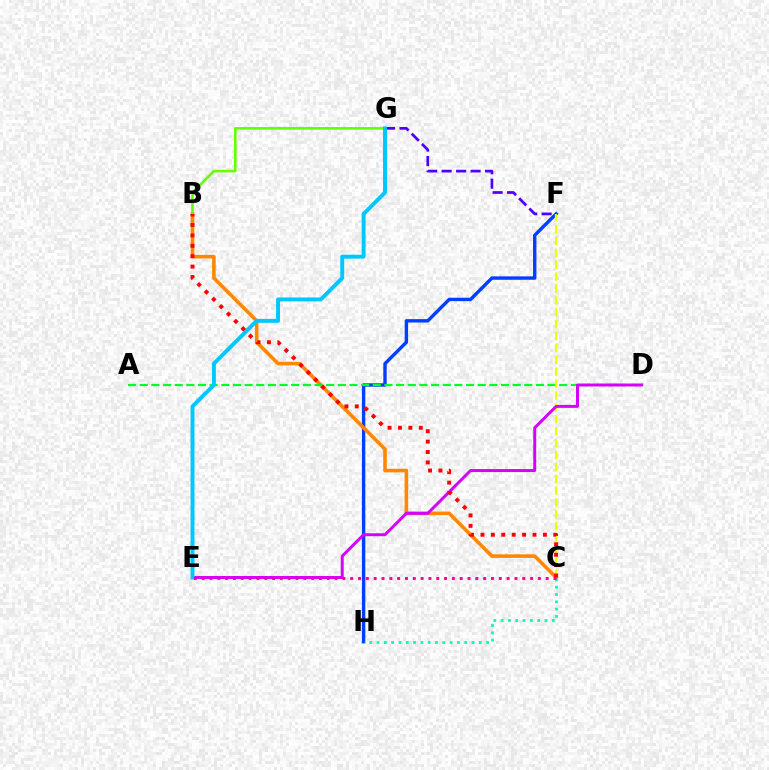{('F', 'H'): [{'color': '#003fff', 'line_style': 'solid', 'thickness': 2.45}], ('B', 'C'): [{'color': '#ff8800', 'line_style': 'solid', 'thickness': 2.59}, {'color': '#ff0000', 'line_style': 'dotted', 'thickness': 2.83}], ('A', 'D'): [{'color': '#00ff27', 'line_style': 'dashed', 'thickness': 1.58}], ('C', 'F'): [{'color': '#eeff00', 'line_style': 'dashed', 'thickness': 1.62}], ('D', 'E'): [{'color': '#d600ff', 'line_style': 'solid', 'thickness': 2.13}], ('B', 'G'): [{'color': '#66ff00', 'line_style': 'solid', 'thickness': 1.88}], ('F', 'G'): [{'color': '#4f00ff', 'line_style': 'dashed', 'thickness': 1.97}], ('C', 'H'): [{'color': '#00ffaf', 'line_style': 'dotted', 'thickness': 1.98}], ('E', 'G'): [{'color': '#00c7ff', 'line_style': 'solid', 'thickness': 2.84}], ('C', 'E'): [{'color': '#ff00a0', 'line_style': 'dotted', 'thickness': 2.12}]}